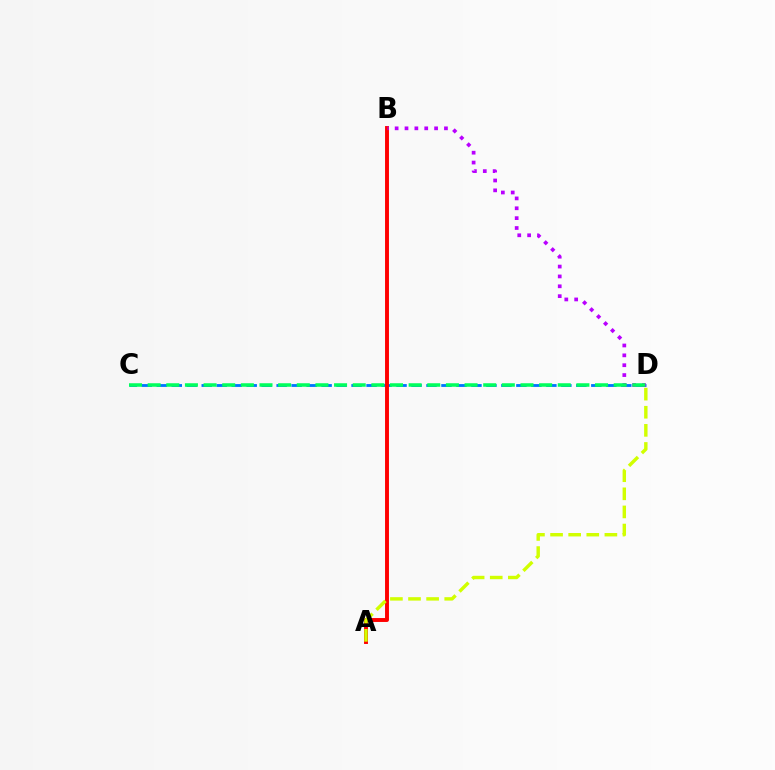{('C', 'D'): [{'color': '#0074ff', 'line_style': 'dashed', 'thickness': 2.04}, {'color': '#00ff5c', 'line_style': 'dashed', 'thickness': 2.53}], ('A', 'B'): [{'color': '#ff0000', 'line_style': 'solid', 'thickness': 2.82}], ('A', 'D'): [{'color': '#d1ff00', 'line_style': 'dashed', 'thickness': 2.46}], ('B', 'D'): [{'color': '#b900ff', 'line_style': 'dotted', 'thickness': 2.68}]}